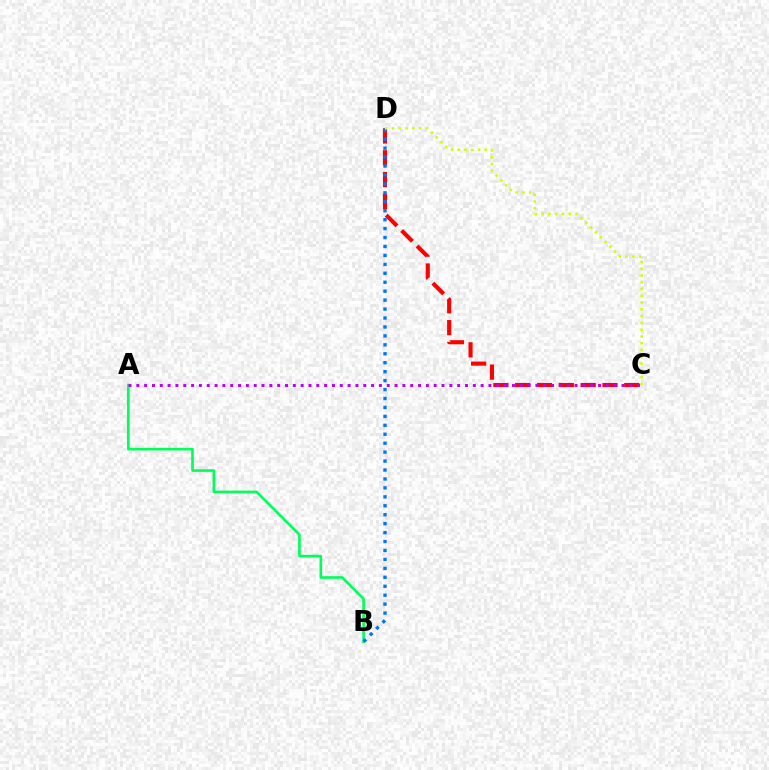{('C', 'D'): [{'color': '#ff0000', 'line_style': 'dashed', 'thickness': 2.96}, {'color': '#d1ff00', 'line_style': 'dotted', 'thickness': 1.84}], ('A', 'B'): [{'color': '#00ff5c', 'line_style': 'solid', 'thickness': 1.9}], ('B', 'D'): [{'color': '#0074ff', 'line_style': 'dotted', 'thickness': 2.43}], ('A', 'C'): [{'color': '#b900ff', 'line_style': 'dotted', 'thickness': 2.13}]}